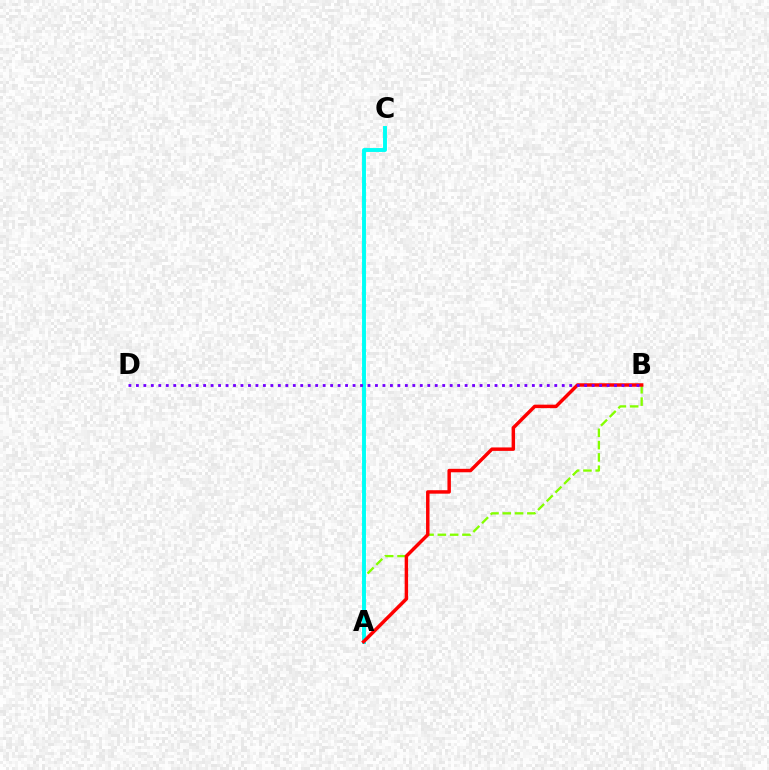{('A', 'B'): [{'color': '#84ff00', 'line_style': 'dashed', 'thickness': 1.67}, {'color': '#ff0000', 'line_style': 'solid', 'thickness': 2.49}], ('A', 'C'): [{'color': '#00fff6', 'line_style': 'solid', 'thickness': 2.82}], ('B', 'D'): [{'color': '#7200ff', 'line_style': 'dotted', 'thickness': 2.03}]}